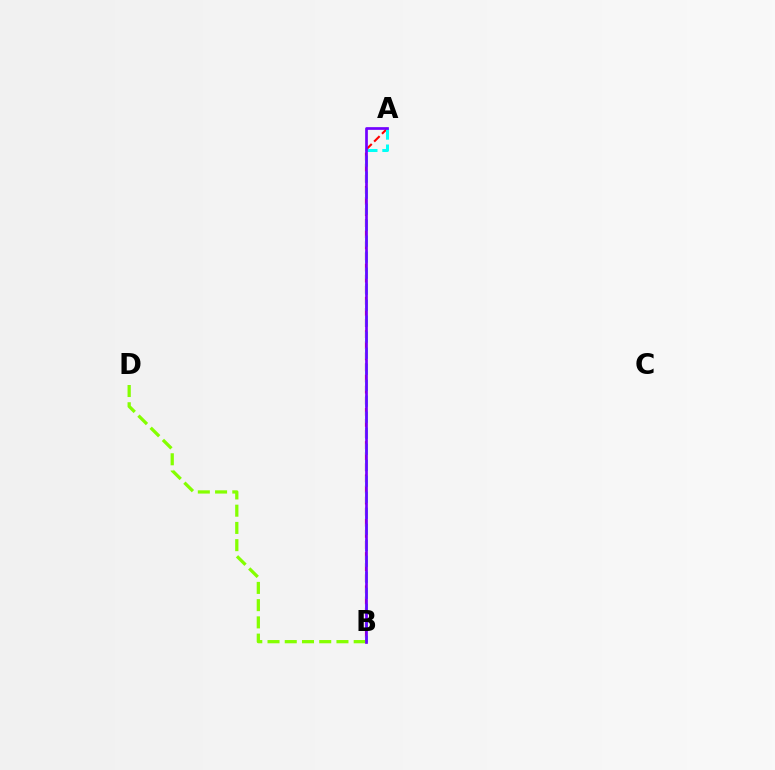{('A', 'B'): [{'color': '#ff0000', 'line_style': 'dashed', 'thickness': 1.51}, {'color': '#00fff6', 'line_style': 'dashed', 'thickness': 2.17}, {'color': '#7200ff', 'line_style': 'solid', 'thickness': 1.95}], ('B', 'D'): [{'color': '#84ff00', 'line_style': 'dashed', 'thickness': 2.34}]}